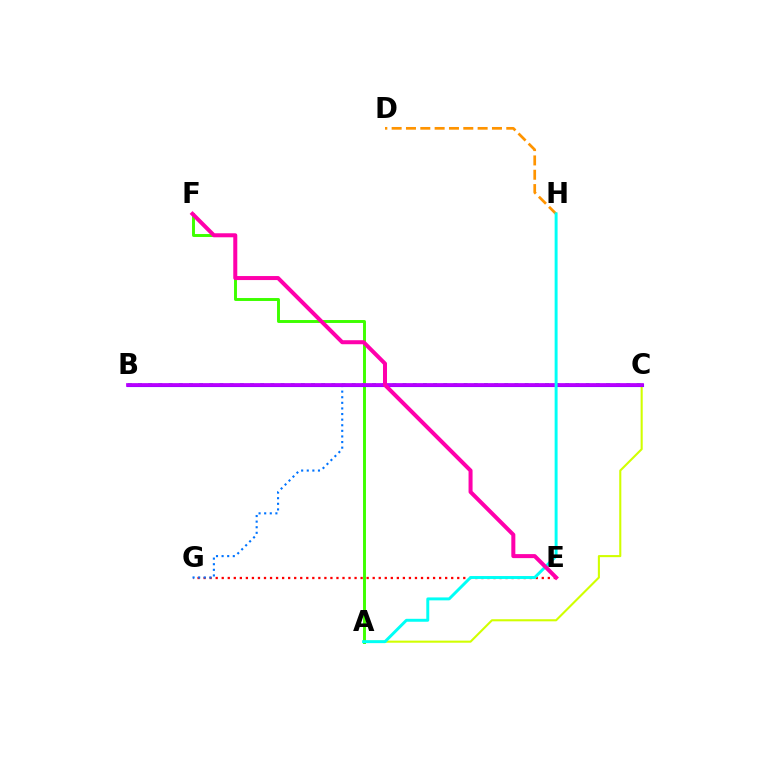{('B', 'C'): [{'color': '#00ff5c', 'line_style': 'dotted', 'thickness': 2.76}, {'color': '#2500ff', 'line_style': 'solid', 'thickness': 2.23}, {'color': '#b900ff', 'line_style': 'solid', 'thickness': 2.69}], ('D', 'H'): [{'color': '#ff9400', 'line_style': 'dashed', 'thickness': 1.95}], ('A', 'C'): [{'color': '#d1ff00', 'line_style': 'solid', 'thickness': 1.51}], ('E', 'G'): [{'color': '#ff0000', 'line_style': 'dotted', 'thickness': 1.64}], ('C', 'G'): [{'color': '#0074ff', 'line_style': 'dotted', 'thickness': 1.52}], ('A', 'F'): [{'color': '#3dff00', 'line_style': 'solid', 'thickness': 2.12}], ('A', 'H'): [{'color': '#00fff6', 'line_style': 'solid', 'thickness': 2.12}], ('E', 'F'): [{'color': '#ff00ac', 'line_style': 'solid', 'thickness': 2.89}]}